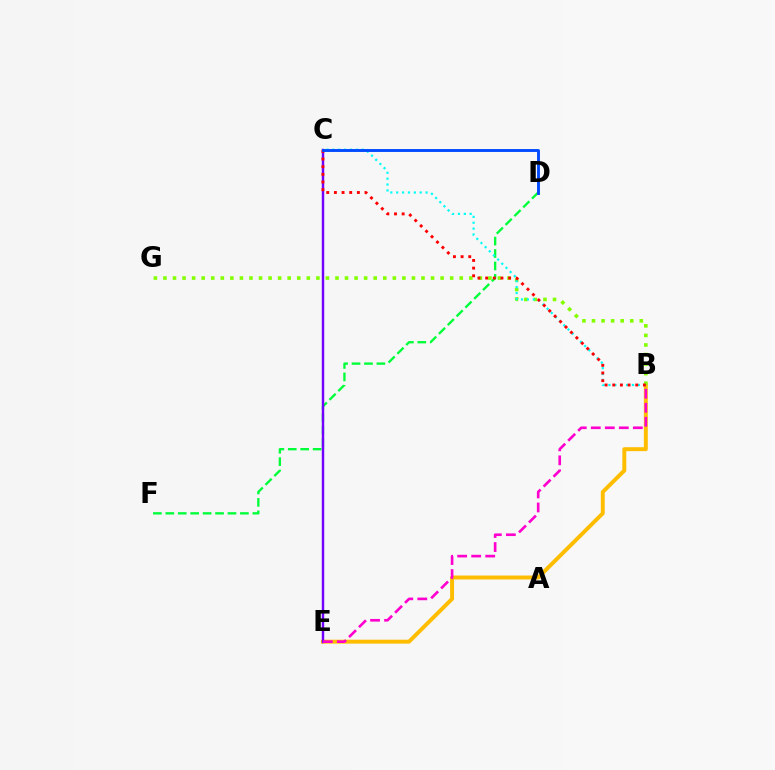{('D', 'F'): [{'color': '#00ff39', 'line_style': 'dashed', 'thickness': 1.69}], ('B', 'E'): [{'color': '#ffbd00', 'line_style': 'solid', 'thickness': 2.84}, {'color': '#ff00cf', 'line_style': 'dashed', 'thickness': 1.9}], ('B', 'G'): [{'color': '#84ff00', 'line_style': 'dotted', 'thickness': 2.6}], ('C', 'E'): [{'color': '#7200ff', 'line_style': 'solid', 'thickness': 1.75}], ('B', 'C'): [{'color': '#00fff6', 'line_style': 'dotted', 'thickness': 1.6}, {'color': '#ff0000', 'line_style': 'dotted', 'thickness': 2.08}], ('C', 'D'): [{'color': '#004bff', 'line_style': 'solid', 'thickness': 2.09}]}